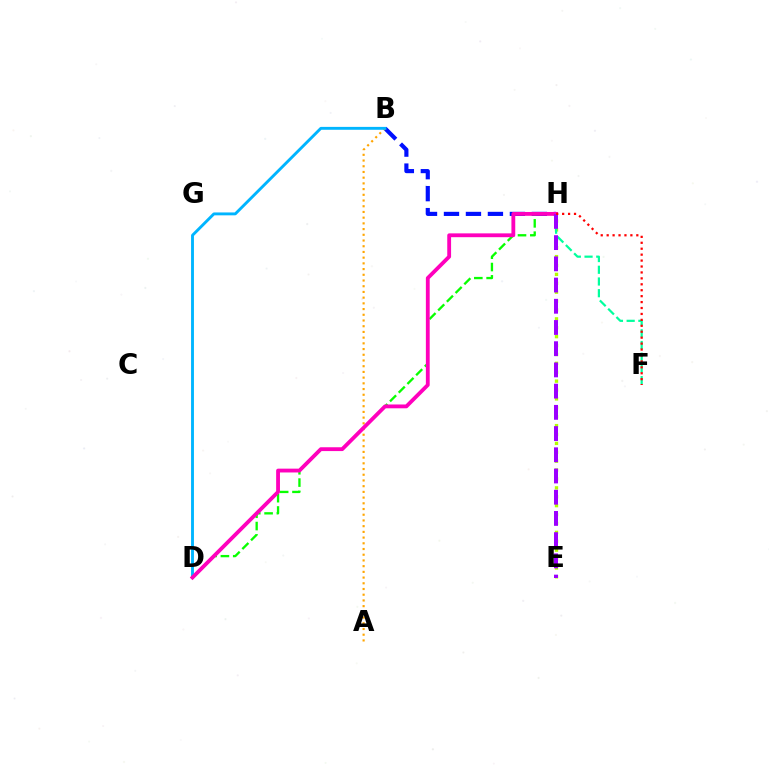{('E', 'H'): [{'color': '#b3ff00', 'line_style': 'dotted', 'thickness': 2.42}, {'color': '#9b00ff', 'line_style': 'dashed', 'thickness': 2.88}], ('B', 'H'): [{'color': '#0010ff', 'line_style': 'dashed', 'thickness': 2.99}], ('D', 'H'): [{'color': '#08ff00', 'line_style': 'dashed', 'thickness': 1.67}, {'color': '#ff00bd', 'line_style': 'solid', 'thickness': 2.75}], ('A', 'B'): [{'color': '#ffa500', 'line_style': 'dotted', 'thickness': 1.55}], ('F', 'H'): [{'color': '#00ff9d', 'line_style': 'dashed', 'thickness': 1.59}, {'color': '#ff0000', 'line_style': 'dotted', 'thickness': 1.61}], ('B', 'D'): [{'color': '#00b5ff', 'line_style': 'solid', 'thickness': 2.08}]}